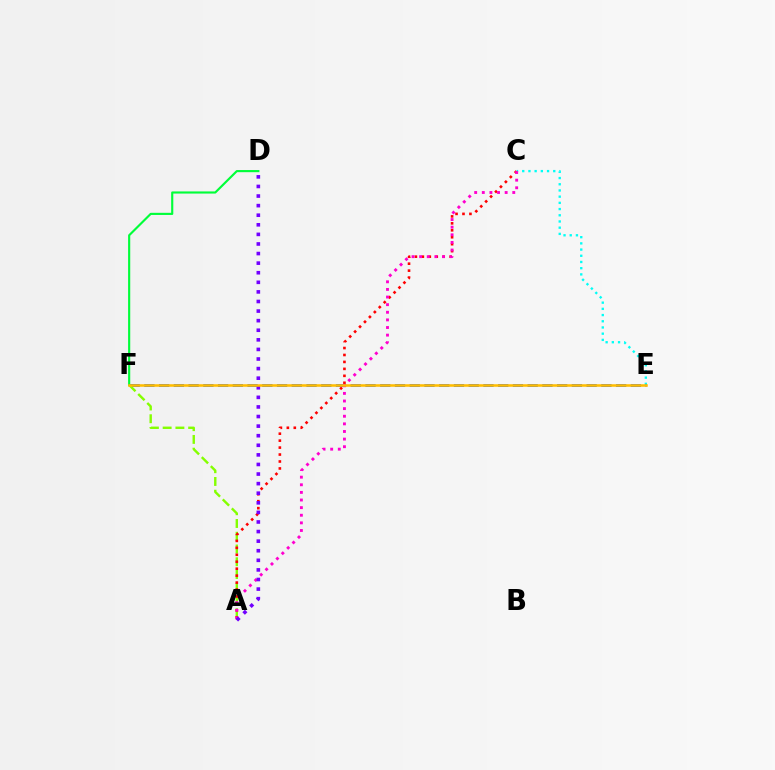{('C', 'E'): [{'color': '#00fff6', 'line_style': 'dotted', 'thickness': 1.69}], ('D', 'F'): [{'color': '#00ff39', 'line_style': 'solid', 'thickness': 1.54}], ('E', 'F'): [{'color': '#004bff', 'line_style': 'dashed', 'thickness': 2.0}, {'color': '#ffbd00', 'line_style': 'solid', 'thickness': 1.83}], ('A', 'F'): [{'color': '#84ff00', 'line_style': 'dashed', 'thickness': 1.73}], ('A', 'C'): [{'color': '#ff0000', 'line_style': 'dotted', 'thickness': 1.89}, {'color': '#ff00cf', 'line_style': 'dotted', 'thickness': 2.07}], ('A', 'D'): [{'color': '#7200ff', 'line_style': 'dotted', 'thickness': 2.6}]}